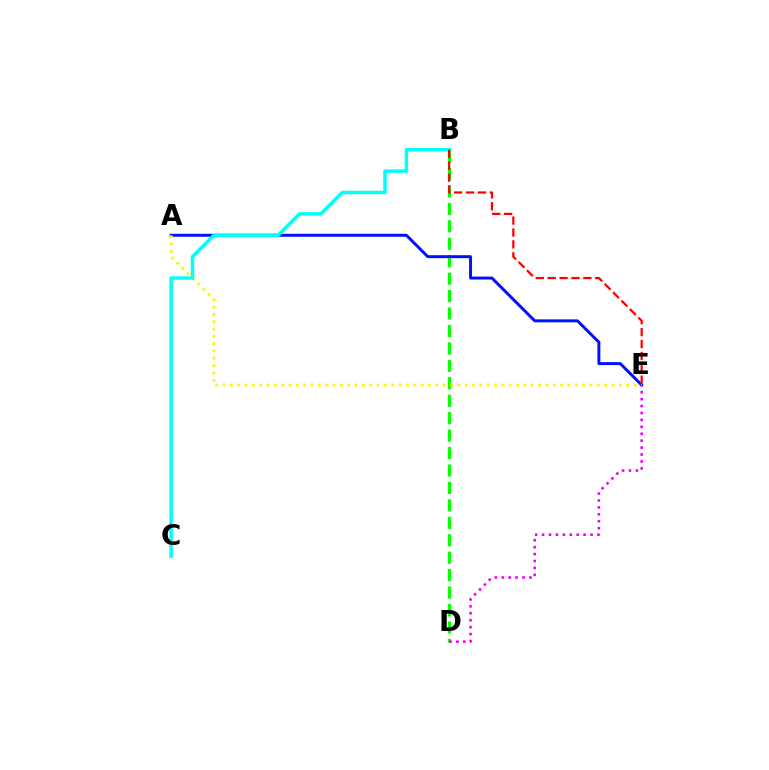{('B', 'D'): [{'color': '#08ff00', 'line_style': 'dashed', 'thickness': 2.37}], ('A', 'E'): [{'color': '#0010ff', 'line_style': 'solid', 'thickness': 2.12}, {'color': '#fcf500', 'line_style': 'dotted', 'thickness': 1.99}], ('B', 'C'): [{'color': '#00fff6', 'line_style': 'solid', 'thickness': 2.49}], ('D', 'E'): [{'color': '#ee00ff', 'line_style': 'dotted', 'thickness': 1.88}], ('B', 'E'): [{'color': '#ff0000', 'line_style': 'dashed', 'thickness': 1.62}]}